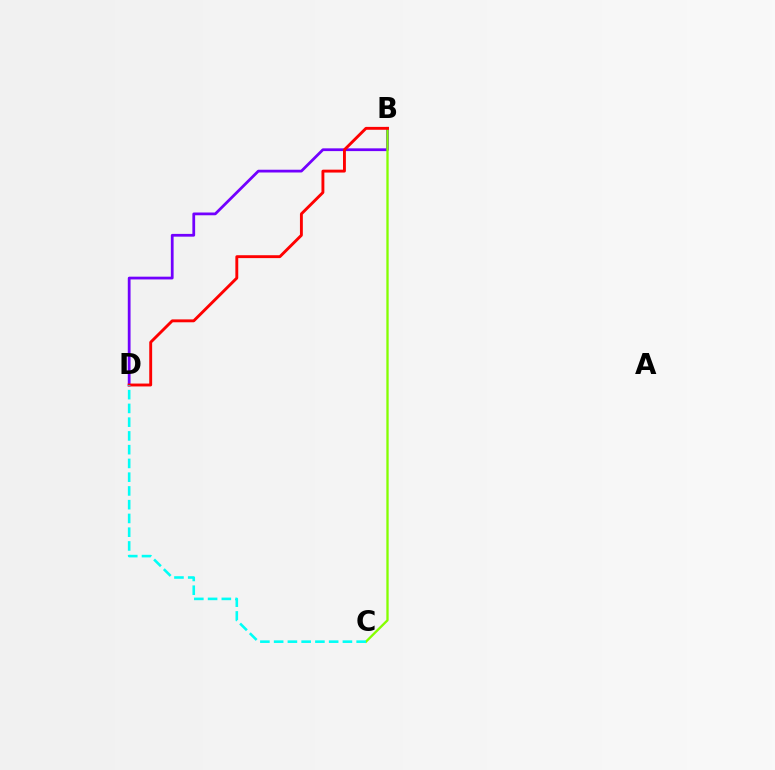{('B', 'D'): [{'color': '#7200ff', 'line_style': 'solid', 'thickness': 1.99}, {'color': '#ff0000', 'line_style': 'solid', 'thickness': 2.08}], ('B', 'C'): [{'color': '#84ff00', 'line_style': 'solid', 'thickness': 1.67}], ('C', 'D'): [{'color': '#00fff6', 'line_style': 'dashed', 'thickness': 1.87}]}